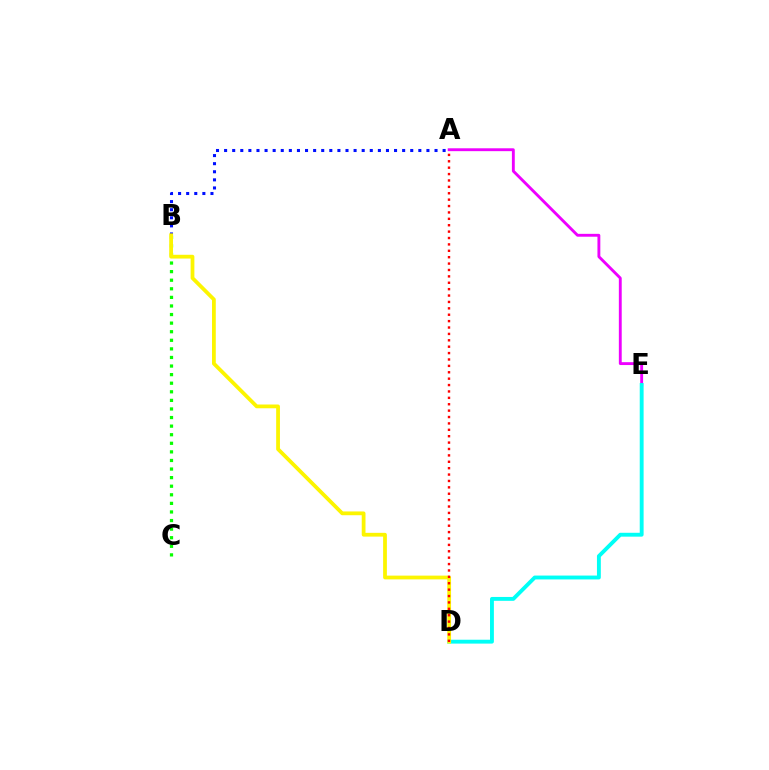{('A', 'E'): [{'color': '#ee00ff', 'line_style': 'solid', 'thickness': 2.07}], ('A', 'B'): [{'color': '#0010ff', 'line_style': 'dotted', 'thickness': 2.2}], ('B', 'C'): [{'color': '#08ff00', 'line_style': 'dotted', 'thickness': 2.33}], ('D', 'E'): [{'color': '#00fff6', 'line_style': 'solid', 'thickness': 2.79}], ('B', 'D'): [{'color': '#fcf500', 'line_style': 'solid', 'thickness': 2.71}], ('A', 'D'): [{'color': '#ff0000', 'line_style': 'dotted', 'thickness': 1.74}]}